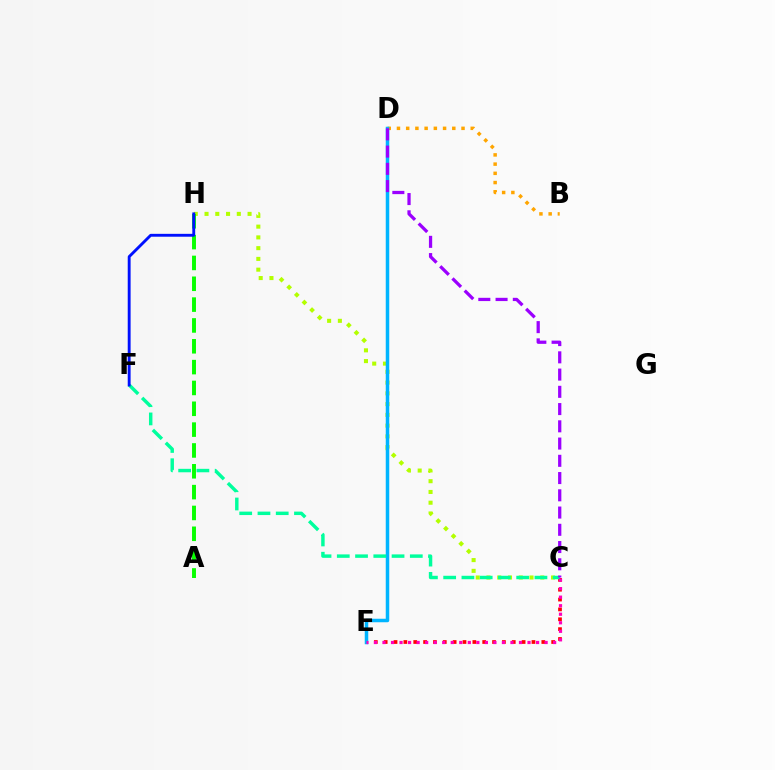{('C', 'H'): [{'color': '#b3ff00', 'line_style': 'dotted', 'thickness': 2.92}], ('C', 'E'): [{'color': '#ff0000', 'line_style': 'dotted', 'thickness': 2.68}, {'color': '#ff00bd', 'line_style': 'dotted', 'thickness': 2.32}], ('B', 'D'): [{'color': '#ffa500', 'line_style': 'dotted', 'thickness': 2.51}], ('A', 'H'): [{'color': '#08ff00', 'line_style': 'dashed', 'thickness': 2.83}], ('D', 'E'): [{'color': '#00b5ff', 'line_style': 'solid', 'thickness': 2.52}], ('C', 'F'): [{'color': '#00ff9d', 'line_style': 'dashed', 'thickness': 2.48}], ('F', 'H'): [{'color': '#0010ff', 'line_style': 'solid', 'thickness': 2.07}], ('C', 'D'): [{'color': '#9b00ff', 'line_style': 'dashed', 'thickness': 2.34}]}